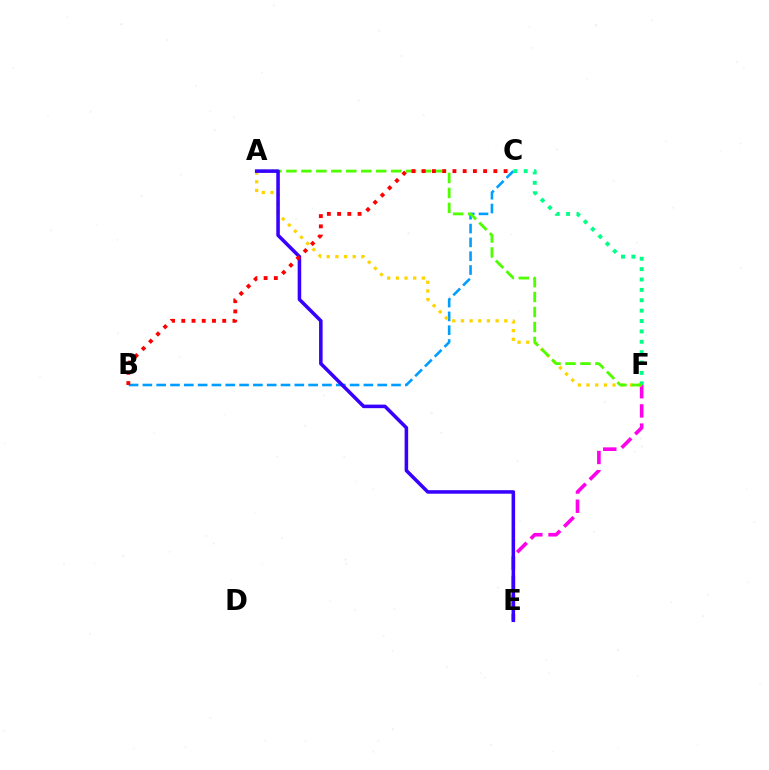{('E', 'F'): [{'color': '#ff00ed', 'line_style': 'dashed', 'thickness': 2.61}], ('B', 'C'): [{'color': '#009eff', 'line_style': 'dashed', 'thickness': 1.88}, {'color': '#ff0000', 'line_style': 'dotted', 'thickness': 2.78}], ('A', 'F'): [{'color': '#ffd500', 'line_style': 'dotted', 'thickness': 2.36}, {'color': '#4fff00', 'line_style': 'dashed', 'thickness': 2.03}], ('C', 'F'): [{'color': '#00ff86', 'line_style': 'dotted', 'thickness': 2.82}], ('A', 'E'): [{'color': '#3700ff', 'line_style': 'solid', 'thickness': 2.55}]}